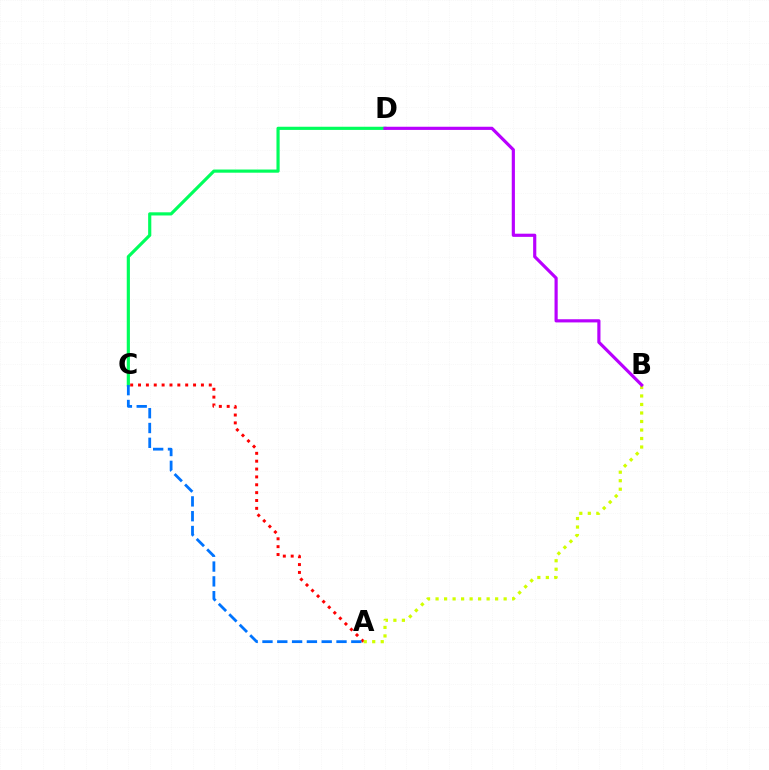{('A', 'C'): [{'color': '#ff0000', 'line_style': 'dotted', 'thickness': 2.14}, {'color': '#0074ff', 'line_style': 'dashed', 'thickness': 2.01}], ('A', 'B'): [{'color': '#d1ff00', 'line_style': 'dotted', 'thickness': 2.31}], ('C', 'D'): [{'color': '#00ff5c', 'line_style': 'solid', 'thickness': 2.28}], ('B', 'D'): [{'color': '#b900ff', 'line_style': 'solid', 'thickness': 2.28}]}